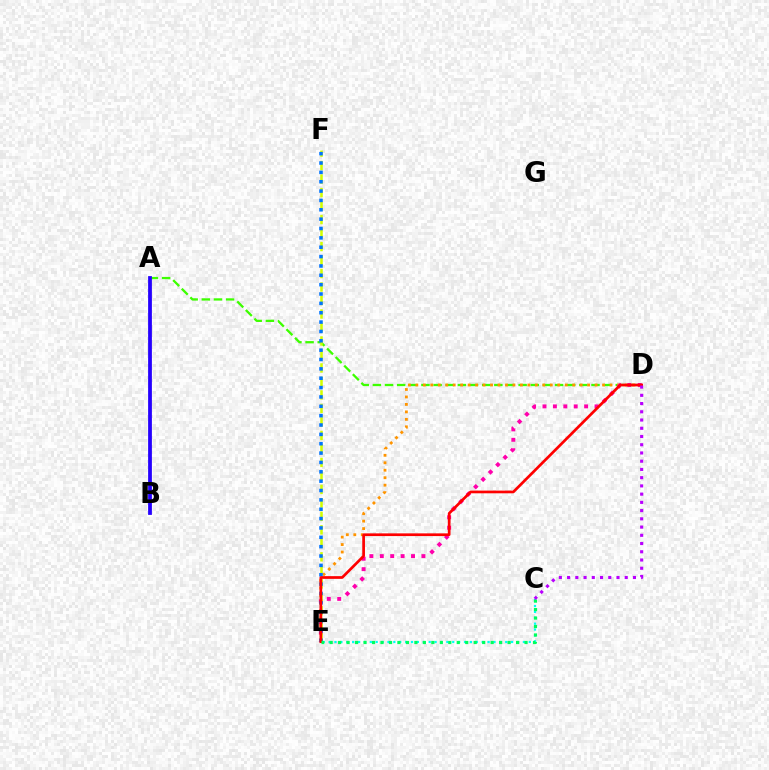{('A', 'D'): [{'color': '#3dff00', 'line_style': 'dashed', 'thickness': 1.65}], ('D', 'E'): [{'color': '#ff9400', 'line_style': 'dotted', 'thickness': 2.03}, {'color': '#ff00ac', 'line_style': 'dotted', 'thickness': 2.83}, {'color': '#ff0000', 'line_style': 'solid', 'thickness': 1.95}], ('C', 'E'): [{'color': '#00fff6', 'line_style': 'dotted', 'thickness': 1.6}, {'color': '#00ff5c', 'line_style': 'dotted', 'thickness': 2.3}], ('E', 'F'): [{'color': '#d1ff00', 'line_style': 'dashed', 'thickness': 1.83}, {'color': '#0074ff', 'line_style': 'dotted', 'thickness': 2.54}], ('A', 'B'): [{'color': '#2500ff', 'line_style': 'solid', 'thickness': 2.71}], ('C', 'D'): [{'color': '#b900ff', 'line_style': 'dotted', 'thickness': 2.24}]}